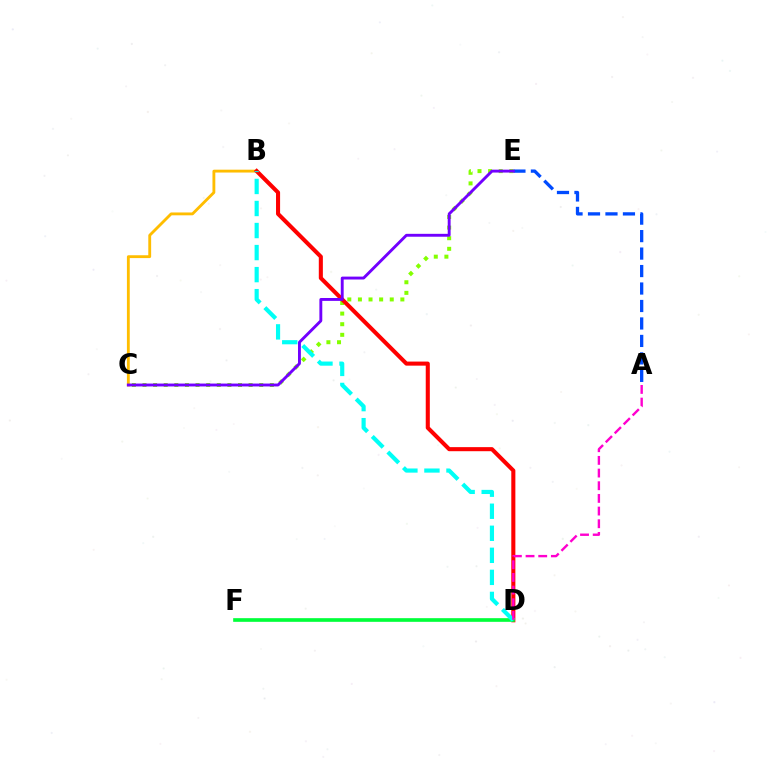{('C', 'E'): [{'color': '#84ff00', 'line_style': 'dotted', 'thickness': 2.88}, {'color': '#7200ff', 'line_style': 'solid', 'thickness': 2.08}], ('B', 'C'): [{'color': '#ffbd00', 'line_style': 'solid', 'thickness': 2.05}], ('B', 'D'): [{'color': '#ff0000', 'line_style': 'solid', 'thickness': 2.93}, {'color': '#00fff6', 'line_style': 'dashed', 'thickness': 2.99}], ('A', 'E'): [{'color': '#004bff', 'line_style': 'dashed', 'thickness': 2.37}], ('D', 'F'): [{'color': '#00ff39', 'line_style': 'solid', 'thickness': 2.63}], ('A', 'D'): [{'color': '#ff00cf', 'line_style': 'dashed', 'thickness': 1.72}]}